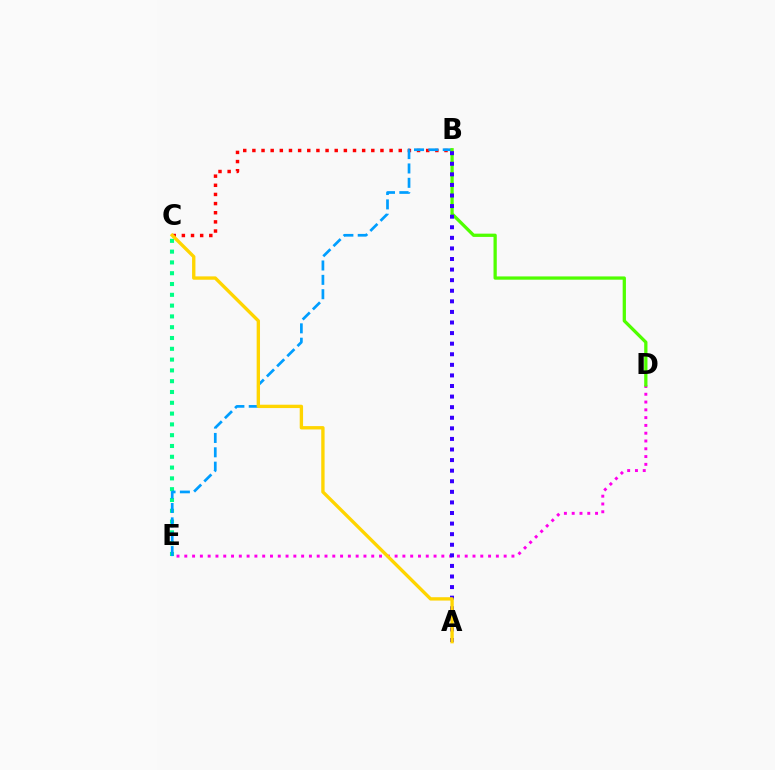{('B', 'C'): [{'color': '#ff0000', 'line_style': 'dotted', 'thickness': 2.49}], ('C', 'E'): [{'color': '#00ff86', 'line_style': 'dotted', 'thickness': 2.93}], ('B', 'E'): [{'color': '#009eff', 'line_style': 'dashed', 'thickness': 1.95}], ('D', 'E'): [{'color': '#ff00ed', 'line_style': 'dotted', 'thickness': 2.12}], ('B', 'D'): [{'color': '#4fff00', 'line_style': 'solid', 'thickness': 2.35}], ('A', 'B'): [{'color': '#3700ff', 'line_style': 'dotted', 'thickness': 2.88}], ('A', 'C'): [{'color': '#ffd500', 'line_style': 'solid', 'thickness': 2.41}]}